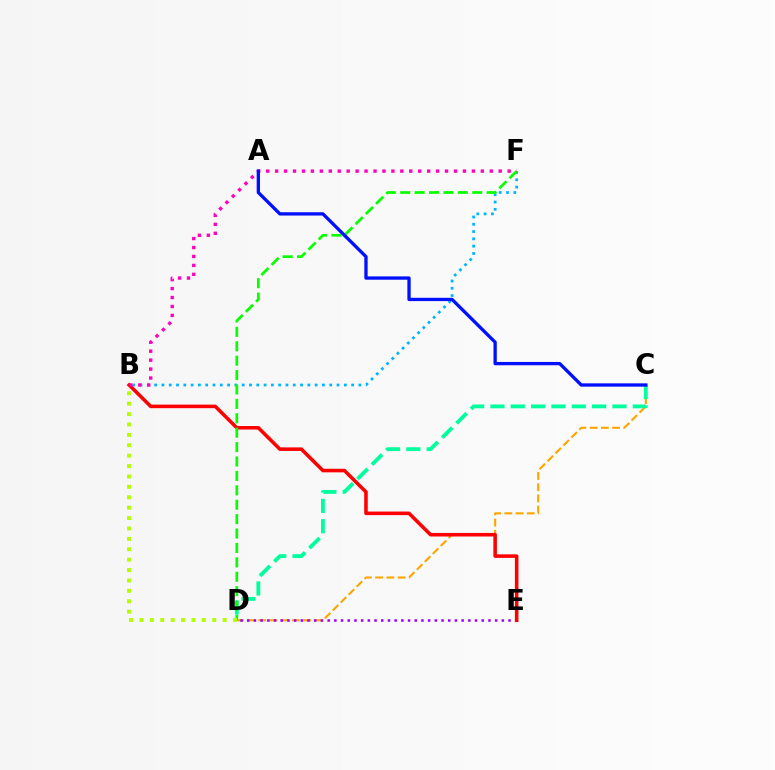{('C', 'D'): [{'color': '#ffa500', 'line_style': 'dashed', 'thickness': 1.52}, {'color': '#00ff9d', 'line_style': 'dashed', 'thickness': 2.76}], ('D', 'E'): [{'color': '#9b00ff', 'line_style': 'dotted', 'thickness': 1.82}], ('B', 'F'): [{'color': '#00b5ff', 'line_style': 'dotted', 'thickness': 1.98}, {'color': '#ff00bd', 'line_style': 'dotted', 'thickness': 2.43}], ('B', 'E'): [{'color': '#ff0000', 'line_style': 'solid', 'thickness': 2.56}], ('D', 'F'): [{'color': '#08ff00', 'line_style': 'dashed', 'thickness': 1.96}], ('B', 'D'): [{'color': '#b3ff00', 'line_style': 'dotted', 'thickness': 2.83}], ('A', 'C'): [{'color': '#0010ff', 'line_style': 'solid', 'thickness': 2.38}]}